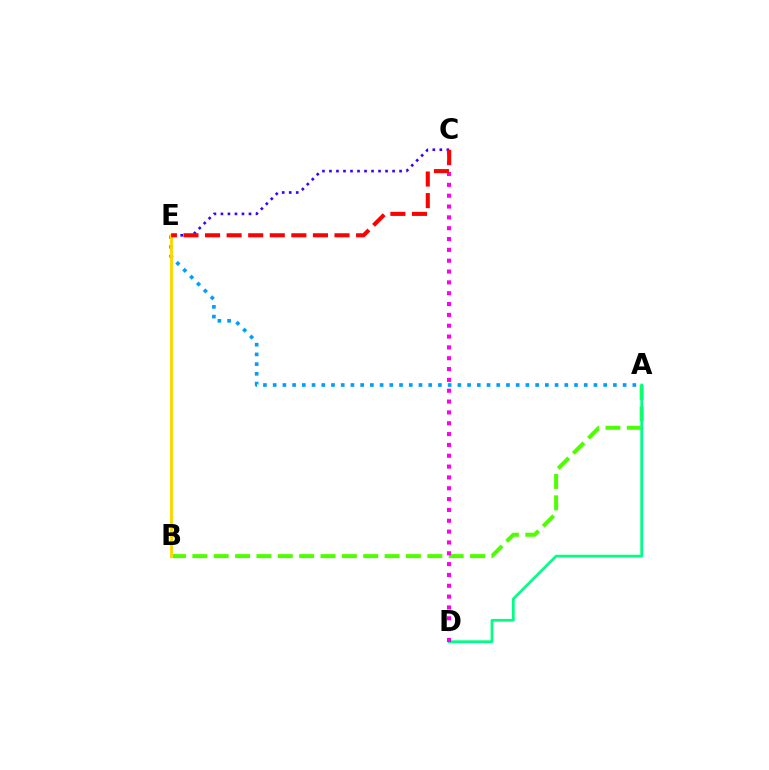{('A', 'B'): [{'color': '#4fff00', 'line_style': 'dashed', 'thickness': 2.9}], ('A', 'E'): [{'color': '#009eff', 'line_style': 'dotted', 'thickness': 2.64}], ('B', 'E'): [{'color': '#ffd500', 'line_style': 'solid', 'thickness': 2.09}], ('C', 'E'): [{'color': '#3700ff', 'line_style': 'dotted', 'thickness': 1.91}, {'color': '#ff0000', 'line_style': 'dashed', 'thickness': 2.93}], ('A', 'D'): [{'color': '#00ff86', 'line_style': 'solid', 'thickness': 1.95}], ('C', 'D'): [{'color': '#ff00ed', 'line_style': 'dotted', 'thickness': 2.94}]}